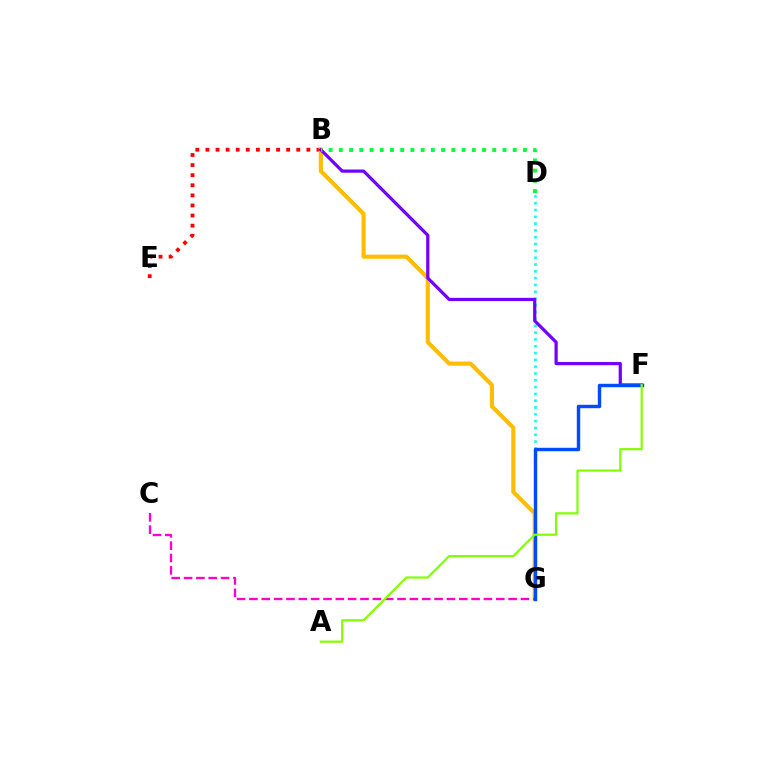{('D', 'G'): [{'color': '#00fff6', 'line_style': 'dotted', 'thickness': 1.85}], ('B', 'E'): [{'color': '#ff0000', 'line_style': 'dotted', 'thickness': 2.74}], ('B', 'G'): [{'color': '#ffbd00', 'line_style': 'solid', 'thickness': 2.96}], ('B', 'F'): [{'color': '#7200ff', 'line_style': 'solid', 'thickness': 2.31}], ('C', 'G'): [{'color': '#ff00cf', 'line_style': 'dashed', 'thickness': 1.68}], ('B', 'D'): [{'color': '#00ff39', 'line_style': 'dotted', 'thickness': 2.78}], ('F', 'G'): [{'color': '#004bff', 'line_style': 'solid', 'thickness': 2.46}], ('A', 'F'): [{'color': '#84ff00', 'line_style': 'solid', 'thickness': 1.6}]}